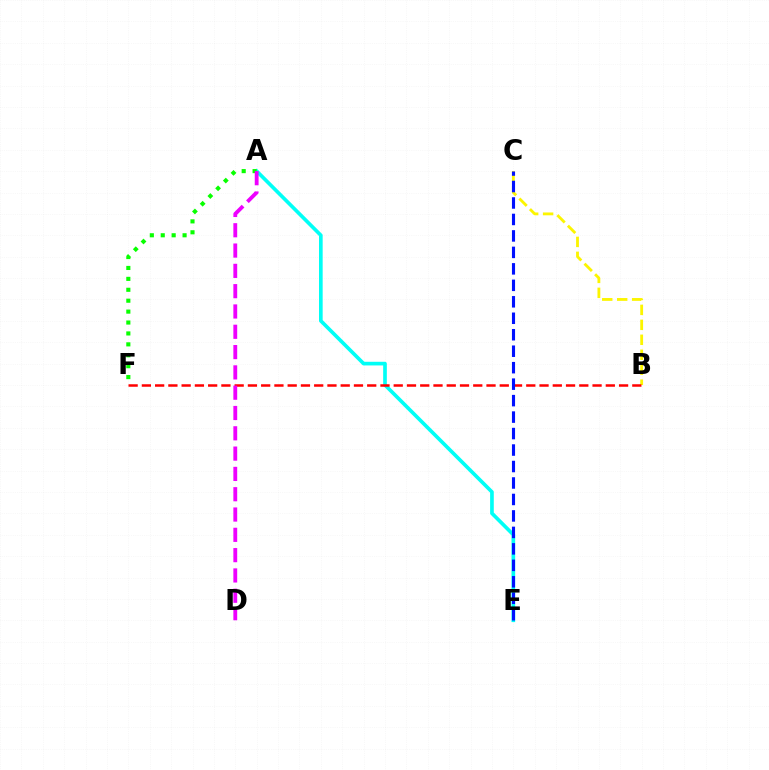{('B', 'C'): [{'color': '#fcf500', 'line_style': 'dashed', 'thickness': 2.03}], ('A', 'E'): [{'color': '#00fff6', 'line_style': 'solid', 'thickness': 2.64}], ('B', 'F'): [{'color': '#ff0000', 'line_style': 'dashed', 'thickness': 1.8}], ('C', 'E'): [{'color': '#0010ff', 'line_style': 'dashed', 'thickness': 2.24}], ('A', 'F'): [{'color': '#08ff00', 'line_style': 'dotted', 'thickness': 2.97}], ('A', 'D'): [{'color': '#ee00ff', 'line_style': 'dashed', 'thickness': 2.76}]}